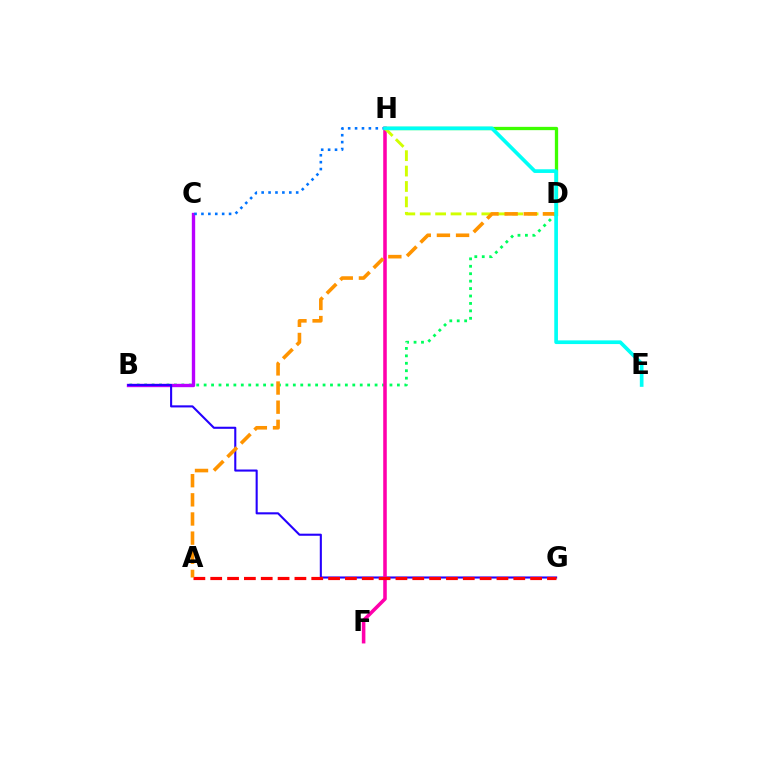{('B', 'D'): [{'color': '#00ff5c', 'line_style': 'dotted', 'thickness': 2.02}], ('B', 'C'): [{'color': '#b900ff', 'line_style': 'solid', 'thickness': 2.43}], ('B', 'G'): [{'color': '#2500ff', 'line_style': 'solid', 'thickness': 1.51}], ('F', 'H'): [{'color': '#ff00ac', 'line_style': 'solid', 'thickness': 2.56}], ('D', 'H'): [{'color': '#3dff00', 'line_style': 'solid', 'thickness': 2.37}, {'color': '#d1ff00', 'line_style': 'dashed', 'thickness': 2.09}], ('C', 'H'): [{'color': '#0074ff', 'line_style': 'dotted', 'thickness': 1.88}], ('A', 'G'): [{'color': '#ff0000', 'line_style': 'dashed', 'thickness': 2.29}], ('A', 'D'): [{'color': '#ff9400', 'line_style': 'dashed', 'thickness': 2.6}], ('E', 'H'): [{'color': '#00fff6', 'line_style': 'solid', 'thickness': 2.65}]}